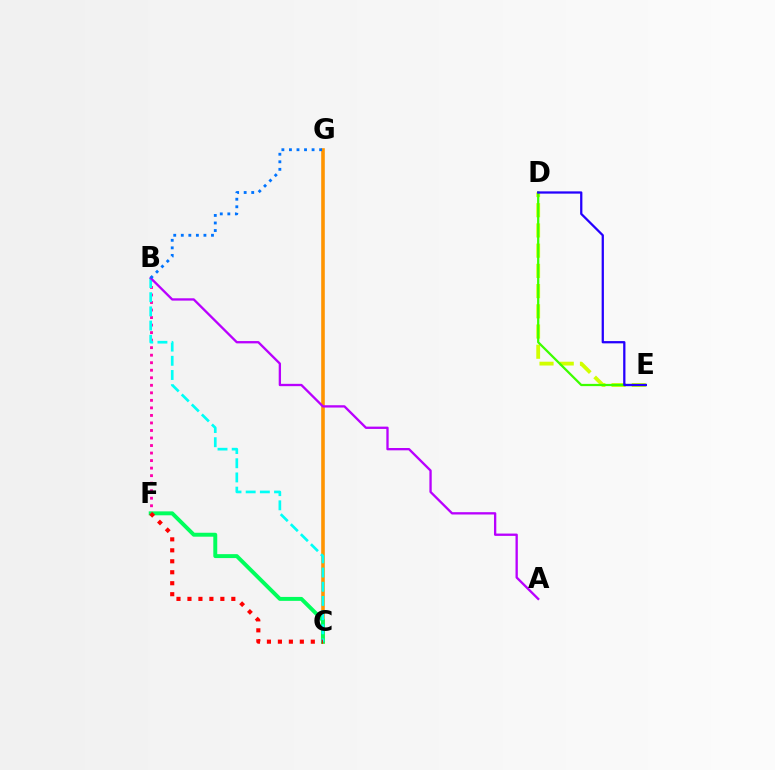{('C', 'G'): [{'color': '#ff9400', 'line_style': 'solid', 'thickness': 2.58}], ('D', 'E'): [{'color': '#d1ff00', 'line_style': 'dashed', 'thickness': 2.75}, {'color': '#3dff00', 'line_style': 'solid', 'thickness': 1.62}, {'color': '#2500ff', 'line_style': 'solid', 'thickness': 1.63}], ('B', 'F'): [{'color': '#ff00ac', 'line_style': 'dotted', 'thickness': 2.05}], ('C', 'F'): [{'color': '#00ff5c', 'line_style': 'solid', 'thickness': 2.83}, {'color': '#ff0000', 'line_style': 'dotted', 'thickness': 2.98}], ('B', 'C'): [{'color': '#00fff6', 'line_style': 'dashed', 'thickness': 1.93}], ('A', 'B'): [{'color': '#b900ff', 'line_style': 'solid', 'thickness': 1.67}], ('B', 'G'): [{'color': '#0074ff', 'line_style': 'dotted', 'thickness': 2.05}]}